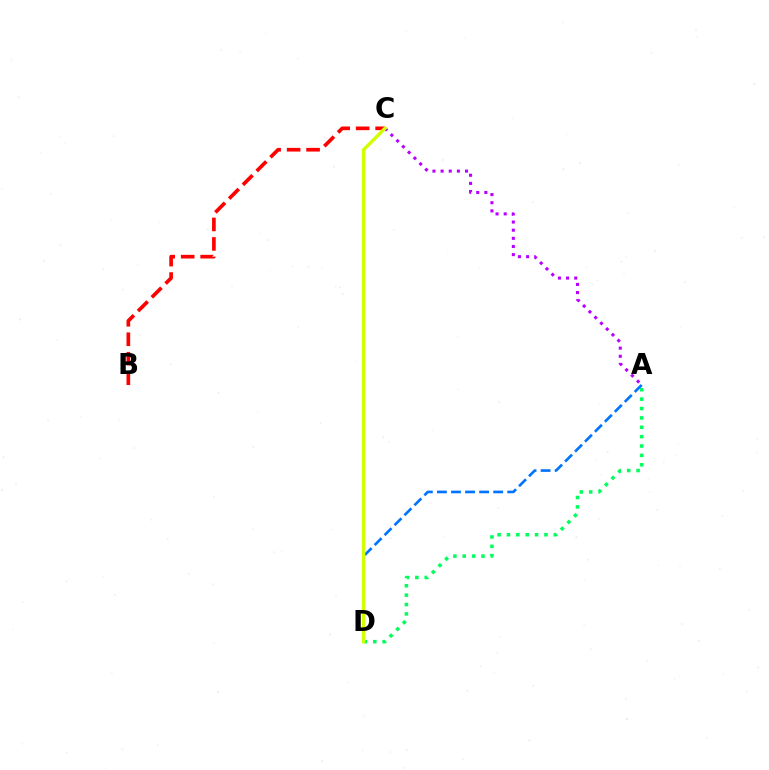{('A', 'D'): [{'color': '#00ff5c', 'line_style': 'dotted', 'thickness': 2.55}, {'color': '#0074ff', 'line_style': 'dashed', 'thickness': 1.91}], ('B', 'C'): [{'color': '#ff0000', 'line_style': 'dashed', 'thickness': 2.65}], ('A', 'C'): [{'color': '#b900ff', 'line_style': 'dotted', 'thickness': 2.21}], ('C', 'D'): [{'color': '#d1ff00', 'line_style': 'solid', 'thickness': 2.45}]}